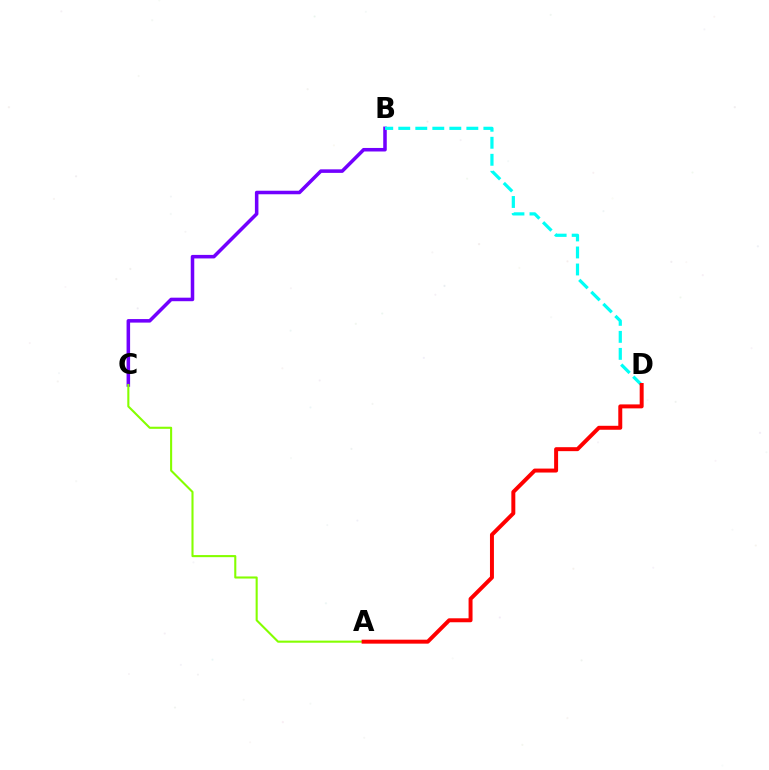{('B', 'C'): [{'color': '#7200ff', 'line_style': 'solid', 'thickness': 2.54}], ('A', 'C'): [{'color': '#84ff00', 'line_style': 'solid', 'thickness': 1.51}], ('B', 'D'): [{'color': '#00fff6', 'line_style': 'dashed', 'thickness': 2.31}], ('A', 'D'): [{'color': '#ff0000', 'line_style': 'solid', 'thickness': 2.85}]}